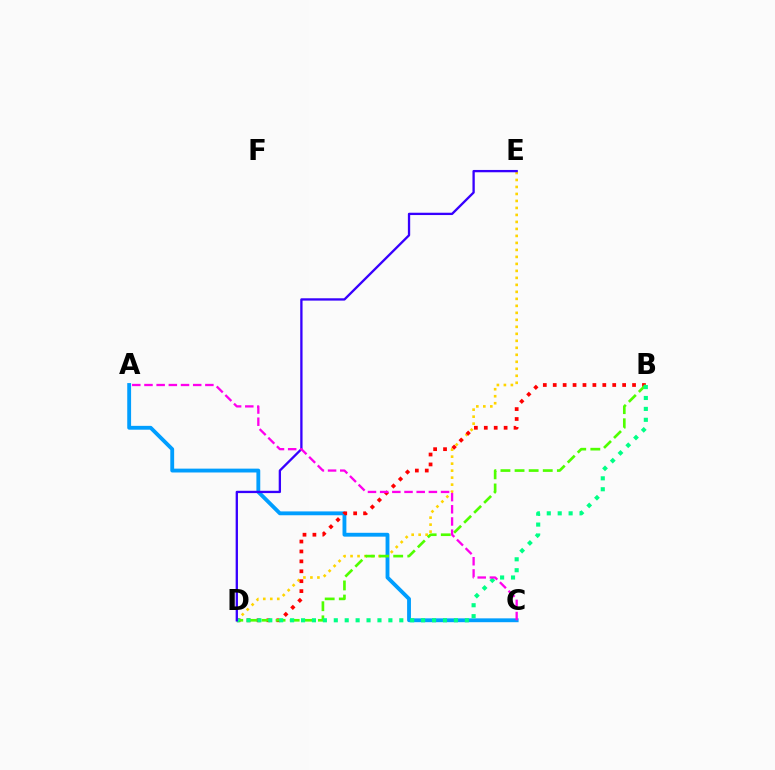{('D', 'E'): [{'color': '#ffd500', 'line_style': 'dotted', 'thickness': 1.9}, {'color': '#3700ff', 'line_style': 'solid', 'thickness': 1.67}], ('A', 'C'): [{'color': '#009eff', 'line_style': 'solid', 'thickness': 2.77}, {'color': '#ff00ed', 'line_style': 'dashed', 'thickness': 1.65}], ('B', 'D'): [{'color': '#ff0000', 'line_style': 'dotted', 'thickness': 2.69}, {'color': '#4fff00', 'line_style': 'dashed', 'thickness': 1.92}, {'color': '#00ff86', 'line_style': 'dotted', 'thickness': 2.97}]}